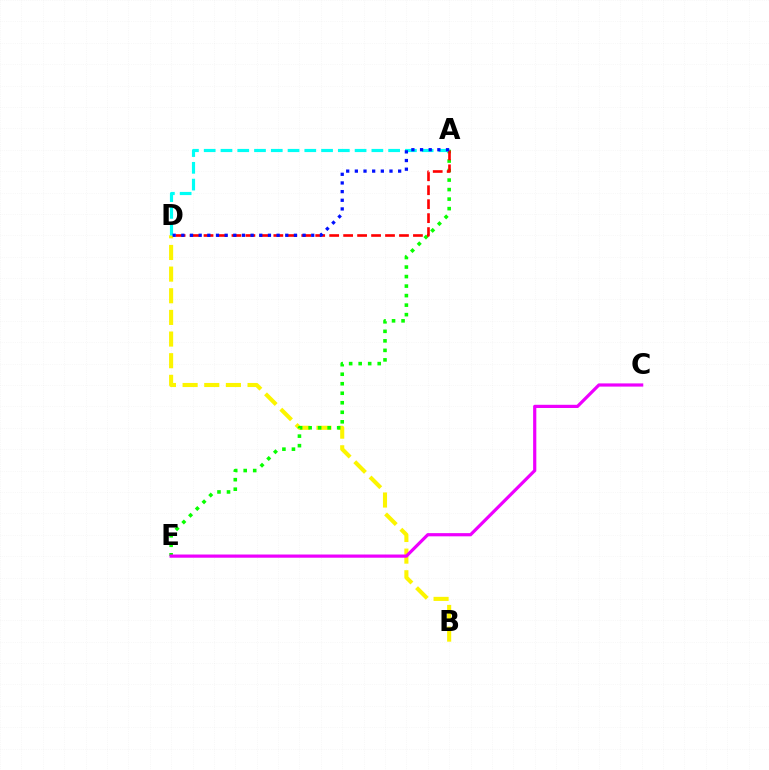{('B', 'D'): [{'color': '#fcf500', 'line_style': 'dashed', 'thickness': 2.94}], ('A', 'E'): [{'color': '#08ff00', 'line_style': 'dotted', 'thickness': 2.59}], ('A', 'D'): [{'color': '#00fff6', 'line_style': 'dashed', 'thickness': 2.28}, {'color': '#ff0000', 'line_style': 'dashed', 'thickness': 1.9}, {'color': '#0010ff', 'line_style': 'dotted', 'thickness': 2.35}], ('C', 'E'): [{'color': '#ee00ff', 'line_style': 'solid', 'thickness': 2.3}]}